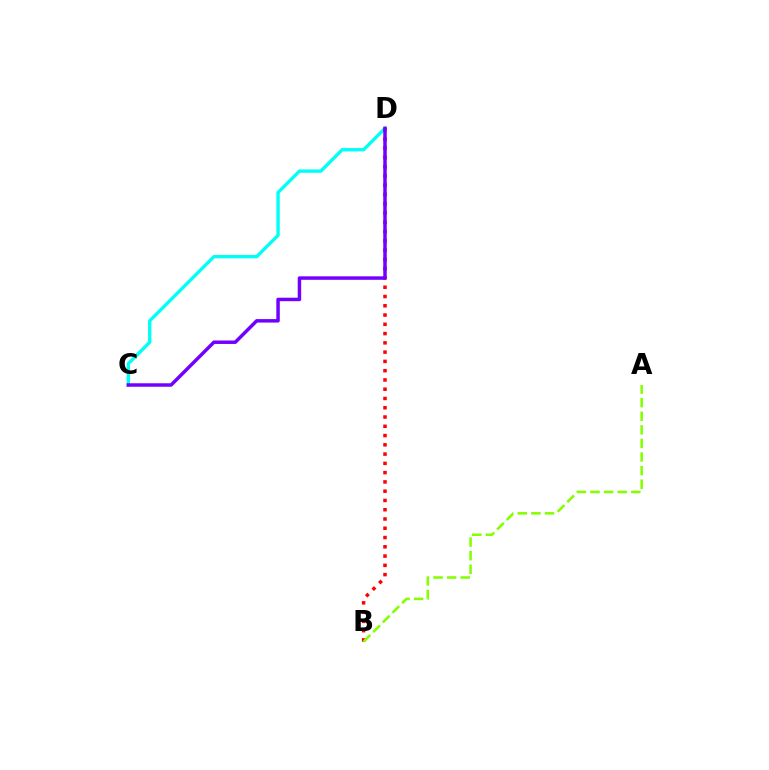{('C', 'D'): [{'color': '#00fff6', 'line_style': 'solid', 'thickness': 2.41}, {'color': '#7200ff', 'line_style': 'solid', 'thickness': 2.5}], ('B', 'D'): [{'color': '#ff0000', 'line_style': 'dotted', 'thickness': 2.52}], ('A', 'B'): [{'color': '#84ff00', 'line_style': 'dashed', 'thickness': 1.85}]}